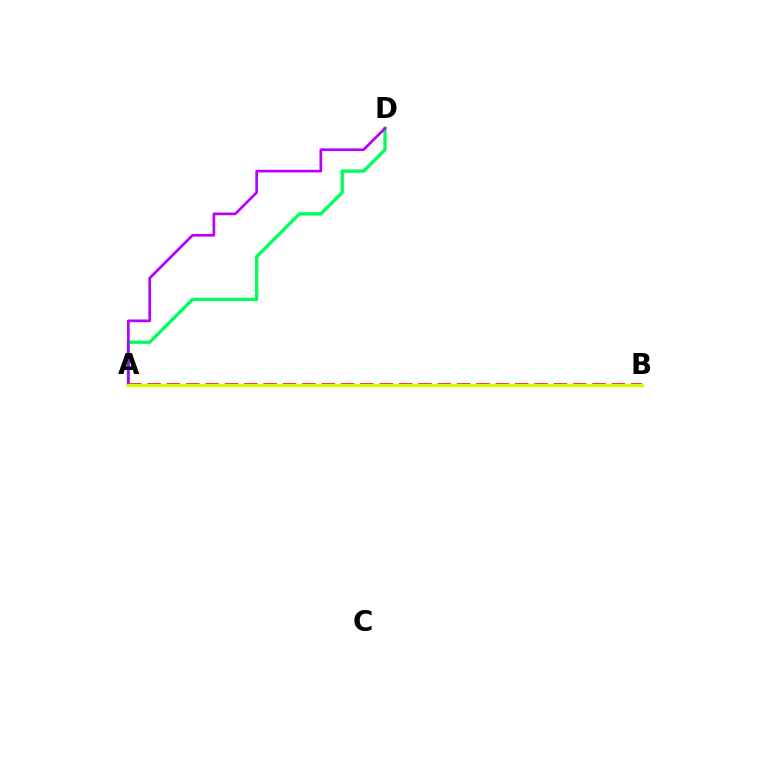{('A', 'B'): [{'color': '#0074ff', 'line_style': 'dashed', 'thickness': 1.88}, {'color': '#ff0000', 'line_style': 'dashed', 'thickness': 2.63}, {'color': '#d1ff00', 'line_style': 'solid', 'thickness': 2.33}], ('A', 'D'): [{'color': '#00ff5c', 'line_style': 'solid', 'thickness': 2.41}, {'color': '#b900ff', 'line_style': 'solid', 'thickness': 1.93}]}